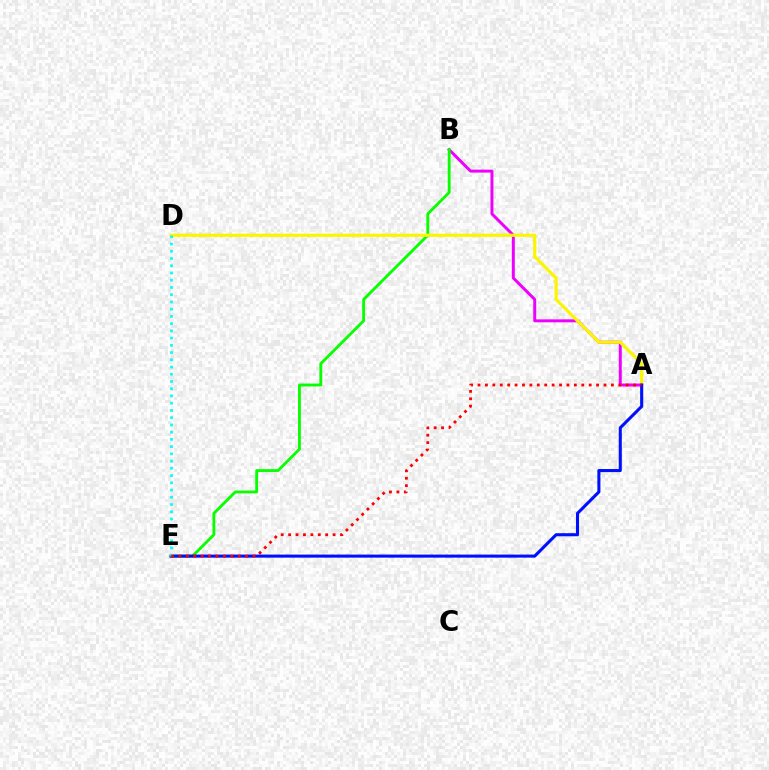{('A', 'B'): [{'color': '#ee00ff', 'line_style': 'solid', 'thickness': 2.13}], ('B', 'E'): [{'color': '#08ff00', 'line_style': 'solid', 'thickness': 2.05}], ('A', 'D'): [{'color': '#fcf500', 'line_style': 'solid', 'thickness': 2.29}], ('A', 'E'): [{'color': '#0010ff', 'line_style': 'solid', 'thickness': 2.21}, {'color': '#ff0000', 'line_style': 'dotted', 'thickness': 2.01}], ('D', 'E'): [{'color': '#00fff6', 'line_style': 'dotted', 'thickness': 1.97}]}